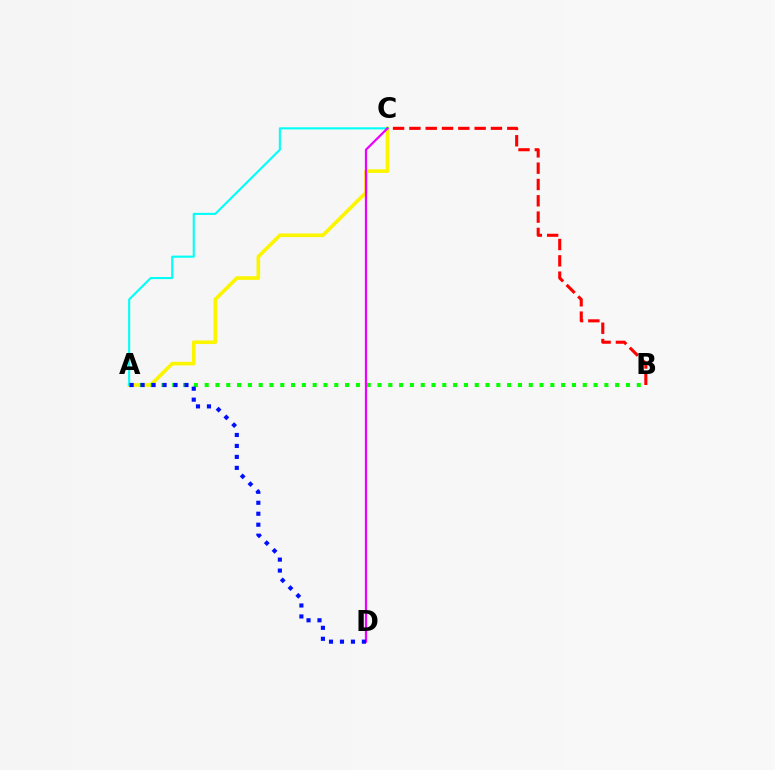{('B', 'C'): [{'color': '#ff0000', 'line_style': 'dashed', 'thickness': 2.22}], ('A', 'C'): [{'color': '#fcf500', 'line_style': 'solid', 'thickness': 2.61}, {'color': '#00fff6', 'line_style': 'solid', 'thickness': 1.51}], ('A', 'B'): [{'color': '#08ff00', 'line_style': 'dotted', 'thickness': 2.94}], ('C', 'D'): [{'color': '#ee00ff', 'line_style': 'solid', 'thickness': 1.59}], ('A', 'D'): [{'color': '#0010ff', 'line_style': 'dotted', 'thickness': 2.98}]}